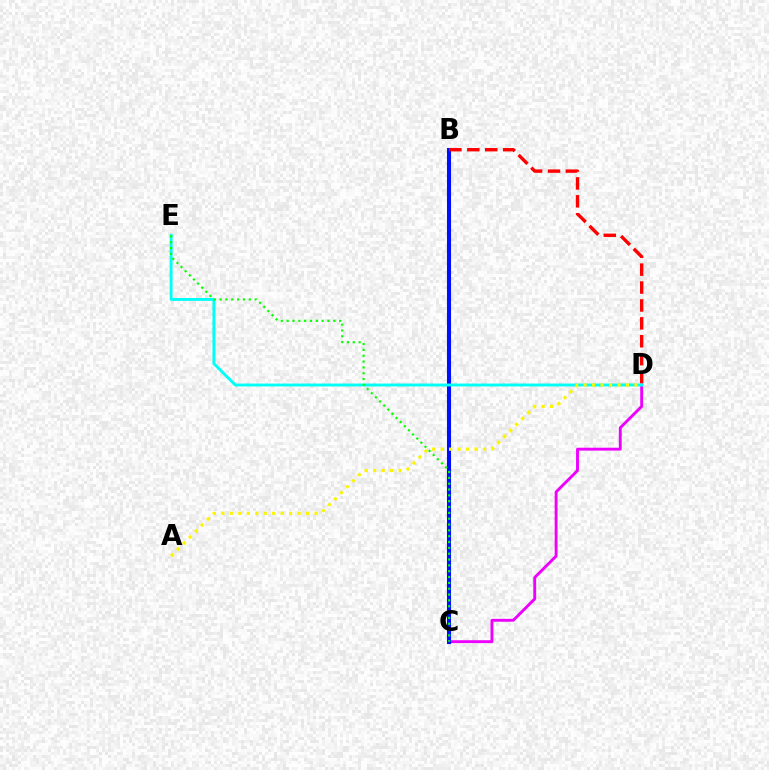{('C', 'D'): [{'color': '#ee00ff', 'line_style': 'solid', 'thickness': 2.08}], ('B', 'C'): [{'color': '#0010ff', 'line_style': 'solid', 'thickness': 2.93}], ('B', 'D'): [{'color': '#ff0000', 'line_style': 'dashed', 'thickness': 2.43}], ('D', 'E'): [{'color': '#00fff6', 'line_style': 'solid', 'thickness': 2.08}], ('C', 'E'): [{'color': '#08ff00', 'line_style': 'dotted', 'thickness': 1.59}], ('A', 'D'): [{'color': '#fcf500', 'line_style': 'dotted', 'thickness': 2.3}]}